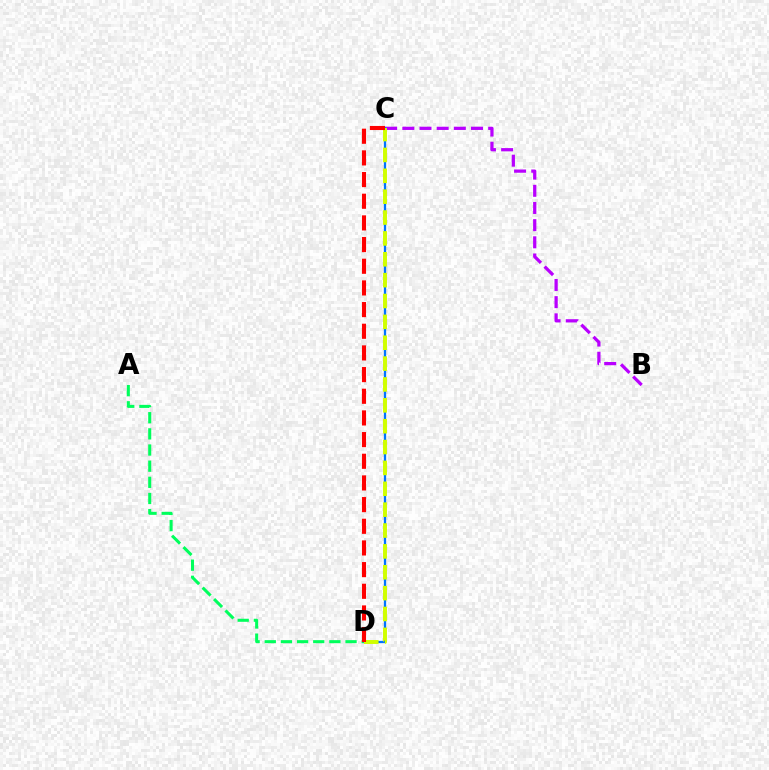{('B', 'C'): [{'color': '#b900ff', 'line_style': 'dashed', 'thickness': 2.33}], ('C', 'D'): [{'color': '#0074ff', 'line_style': 'solid', 'thickness': 1.64}, {'color': '#d1ff00', 'line_style': 'dashed', 'thickness': 2.83}, {'color': '#ff0000', 'line_style': 'dashed', 'thickness': 2.94}], ('A', 'D'): [{'color': '#00ff5c', 'line_style': 'dashed', 'thickness': 2.19}]}